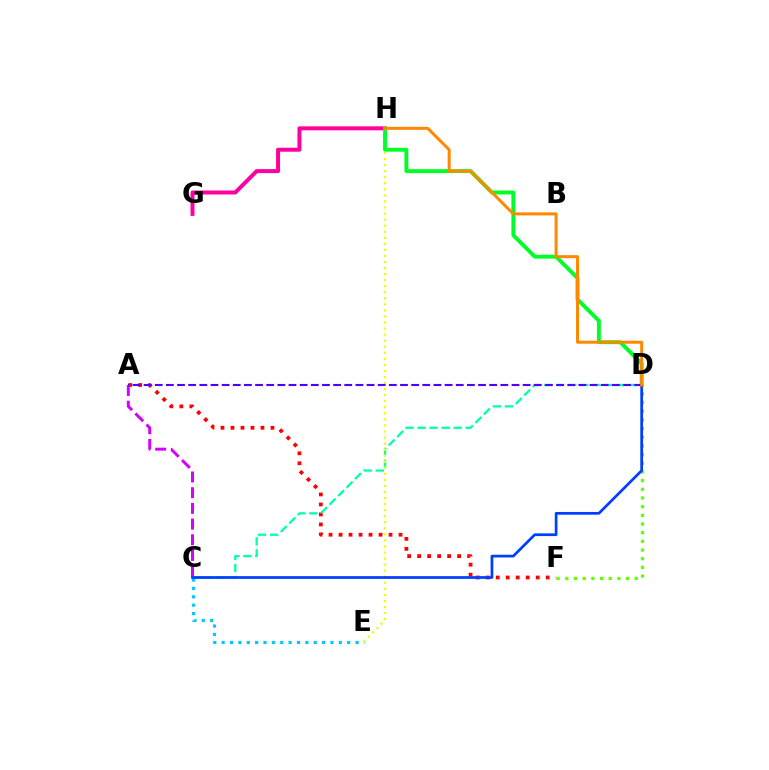{('D', 'F'): [{'color': '#66ff00', 'line_style': 'dotted', 'thickness': 2.36}], ('A', 'F'): [{'color': '#ff0000', 'line_style': 'dotted', 'thickness': 2.72}], ('C', 'D'): [{'color': '#00ffaf', 'line_style': 'dashed', 'thickness': 1.63}, {'color': '#003fff', 'line_style': 'solid', 'thickness': 1.97}], ('C', 'E'): [{'color': '#00c7ff', 'line_style': 'dotted', 'thickness': 2.27}], ('E', 'H'): [{'color': '#eeff00', 'line_style': 'dotted', 'thickness': 1.64}], ('A', 'C'): [{'color': '#d600ff', 'line_style': 'dashed', 'thickness': 2.13}], ('G', 'H'): [{'color': '#ff00a0', 'line_style': 'solid', 'thickness': 2.87}], ('D', 'H'): [{'color': '#00ff27', 'line_style': 'solid', 'thickness': 2.8}, {'color': '#ff8800', 'line_style': 'solid', 'thickness': 2.16}], ('A', 'D'): [{'color': '#4f00ff', 'line_style': 'dashed', 'thickness': 1.51}]}